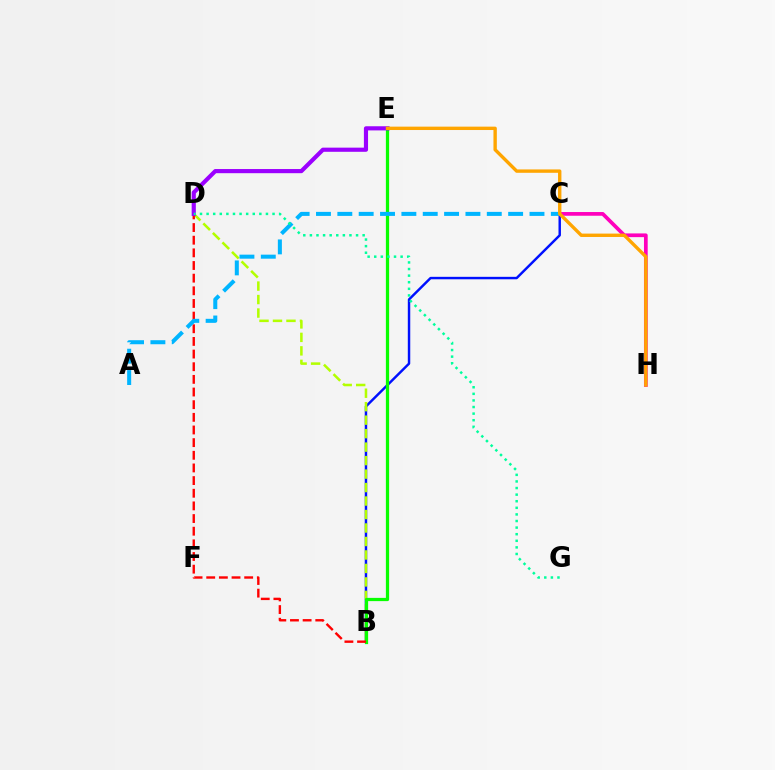{('C', 'H'): [{'color': '#ff00bd', 'line_style': 'solid', 'thickness': 2.68}], ('B', 'C'): [{'color': '#0010ff', 'line_style': 'solid', 'thickness': 1.76}], ('B', 'D'): [{'color': '#b3ff00', 'line_style': 'dashed', 'thickness': 1.83}, {'color': '#ff0000', 'line_style': 'dashed', 'thickness': 1.72}], ('B', 'E'): [{'color': '#08ff00', 'line_style': 'solid', 'thickness': 2.34}], ('A', 'C'): [{'color': '#00b5ff', 'line_style': 'dashed', 'thickness': 2.9}], ('D', 'E'): [{'color': '#9b00ff', 'line_style': 'solid', 'thickness': 2.99}], ('E', 'H'): [{'color': '#ffa500', 'line_style': 'solid', 'thickness': 2.43}], ('D', 'G'): [{'color': '#00ff9d', 'line_style': 'dotted', 'thickness': 1.79}]}